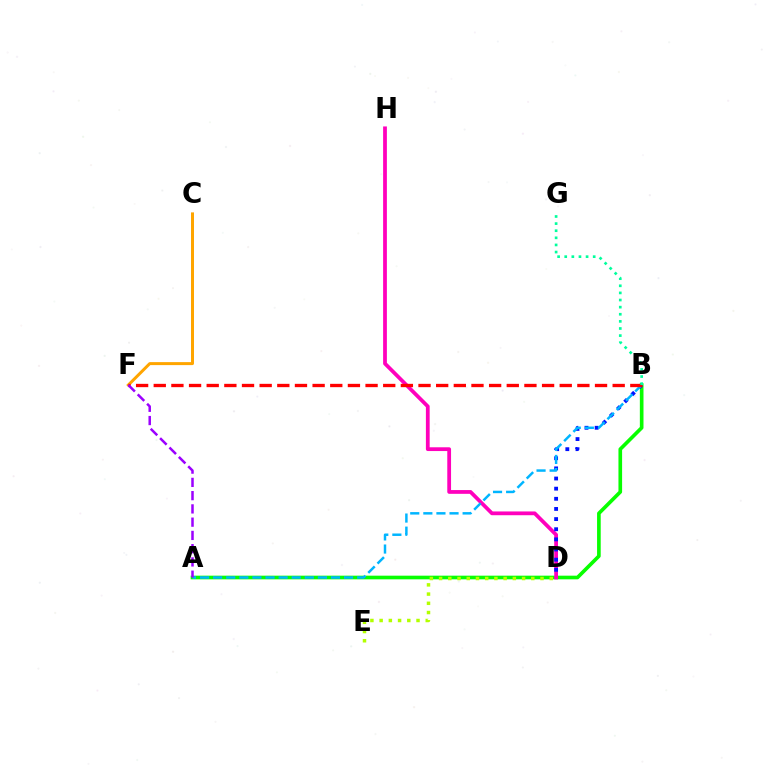{('A', 'B'): [{'color': '#08ff00', 'line_style': 'solid', 'thickness': 2.63}, {'color': '#00b5ff', 'line_style': 'dashed', 'thickness': 1.78}], ('D', 'H'): [{'color': '#ff00bd', 'line_style': 'solid', 'thickness': 2.71}], ('B', 'D'): [{'color': '#0010ff', 'line_style': 'dotted', 'thickness': 2.76}], ('C', 'F'): [{'color': '#ffa500', 'line_style': 'solid', 'thickness': 2.15}], ('B', 'F'): [{'color': '#ff0000', 'line_style': 'dashed', 'thickness': 2.4}], ('A', 'F'): [{'color': '#9b00ff', 'line_style': 'dashed', 'thickness': 1.8}], ('D', 'E'): [{'color': '#b3ff00', 'line_style': 'dotted', 'thickness': 2.51}], ('B', 'G'): [{'color': '#00ff9d', 'line_style': 'dotted', 'thickness': 1.93}]}